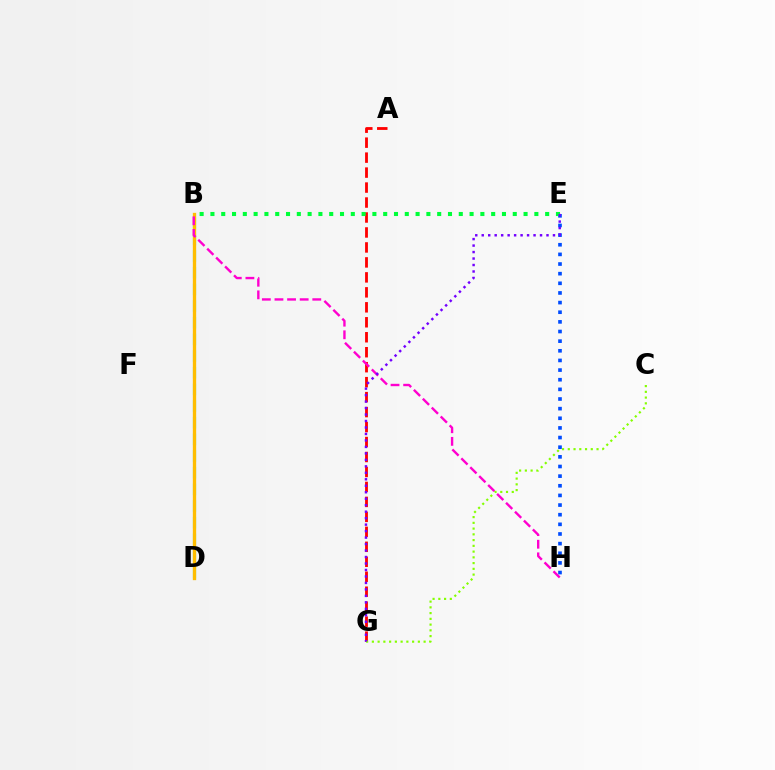{('B', 'D'): [{'color': '#00fff6', 'line_style': 'dashed', 'thickness': 2.26}, {'color': '#ffbd00', 'line_style': 'solid', 'thickness': 2.38}], ('A', 'G'): [{'color': '#ff0000', 'line_style': 'dashed', 'thickness': 2.03}], ('B', 'H'): [{'color': '#ff00cf', 'line_style': 'dashed', 'thickness': 1.71}], ('E', 'H'): [{'color': '#004bff', 'line_style': 'dotted', 'thickness': 2.62}], ('C', 'G'): [{'color': '#84ff00', 'line_style': 'dotted', 'thickness': 1.56}], ('B', 'E'): [{'color': '#00ff39', 'line_style': 'dotted', 'thickness': 2.93}], ('E', 'G'): [{'color': '#7200ff', 'line_style': 'dotted', 'thickness': 1.76}]}